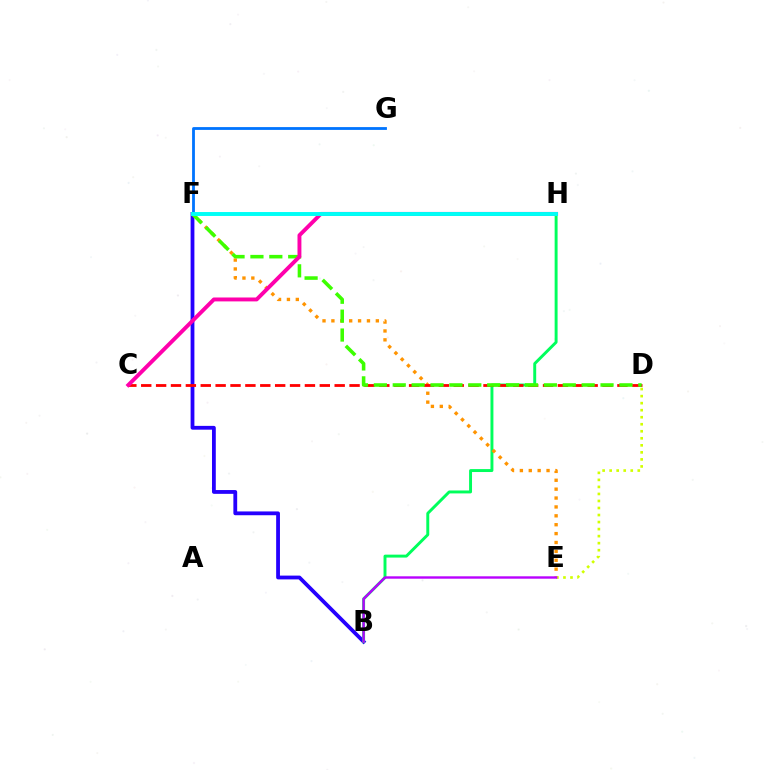{('B', 'F'): [{'color': '#2500ff', 'line_style': 'solid', 'thickness': 2.73}], ('B', 'H'): [{'color': '#00ff5c', 'line_style': 'solid', 'thickness': 2.11}], ('E', 'F'): [{'color': '#ff9400', 'line_style': 'dotted', 'thickness': 2.42}], ('C', 'D'): [{'color': '#ff0000', 'line_style': 'dashed', 'thickness': 2.02}], ('F', 'G'): [{'color': '#0074ff', 'line_style': 'solid', 'thickness': 2.02}], ('D', 'F'): [{'color': '#3dff00', 'line_style': 'dashed', 'thickness': 2.57}], ('C', 'H'): [{'color': '#ff00ac', 'line_style': 'solid', 'thickness': 2.81}], ('D', 'E'): [{'color': '#d1ff00', 'line_style': 'dotted', 'thickness': 1.91}], ('F', 'H'): [{'color': '#00fff6', 'line_style': 'solid', 'thickness': 2.83}], ('B', 'E'): [{'color': '#b900ff', 'line_style': 'solid', 'thickness': 1.72}]}